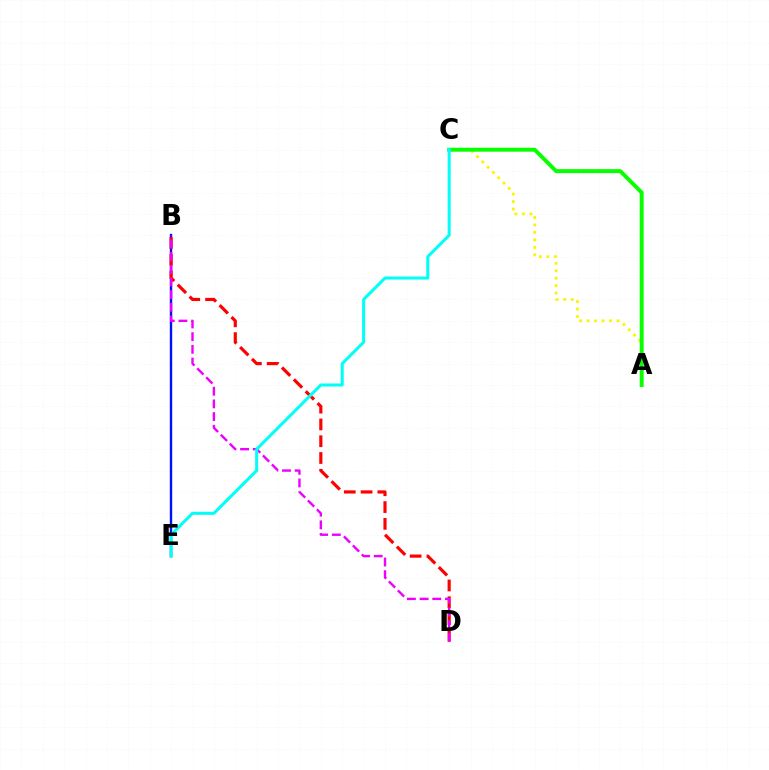{('A', 'C'): [{'color': '#fcf500', 'line_style': 'dotted', 'thickness': 2.03}, {'color': '#08ff00', 'line_style': 'solid', 'thickness': 2.84}], ('B', 'E'): [{'color': '#0010ff', 'line_style': 'solid', 'thickness': 1.73}], ('B', 'D'): [{'color': '#ff0000', 'line_style': 'dashed', 'thickness': 2.28}, {'color': '#ee00ff', 'line_style': 'dashed', 'thickness': 1.72}], ('C', 'E'): [{'color': '#00fff6', 'line_style': 'solid', 'thickness': 2.18}]}